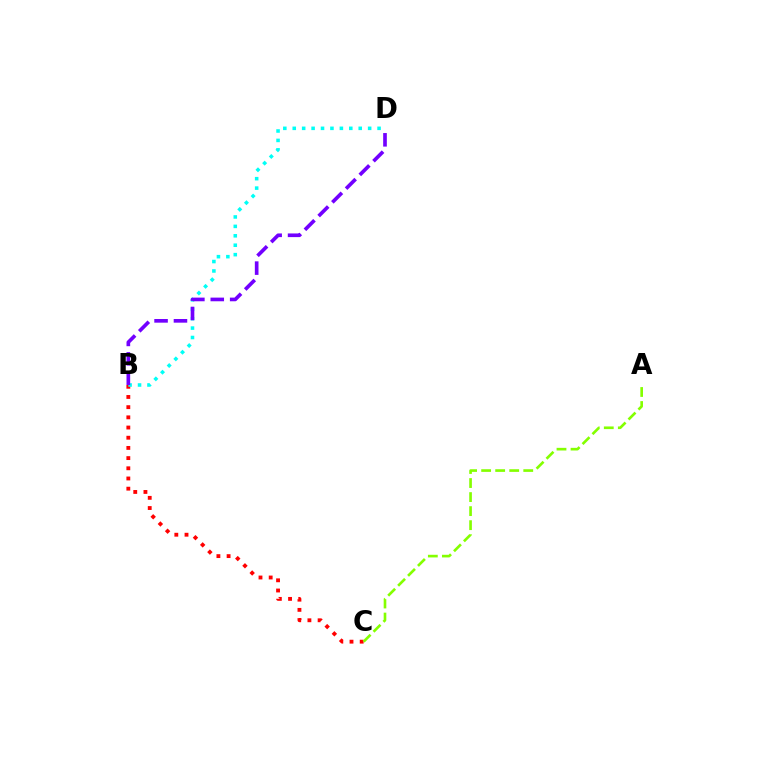{('B', 'C'): [{'color': '#ff0000', 'line_style': 'dotted', 'thickness': 2.77}], ('A', 'C'): [{'color': '#84ff00', 'line_style': 'dashed', 'thickness': 1.91}], ('B', 'D'): [{'color': '#00fff6', 'line_style': 'dotted', 'thickness': 2.56}, {'color': '#7200ff', 'line_style': 'dashed', 'thickness': 2.64}]}